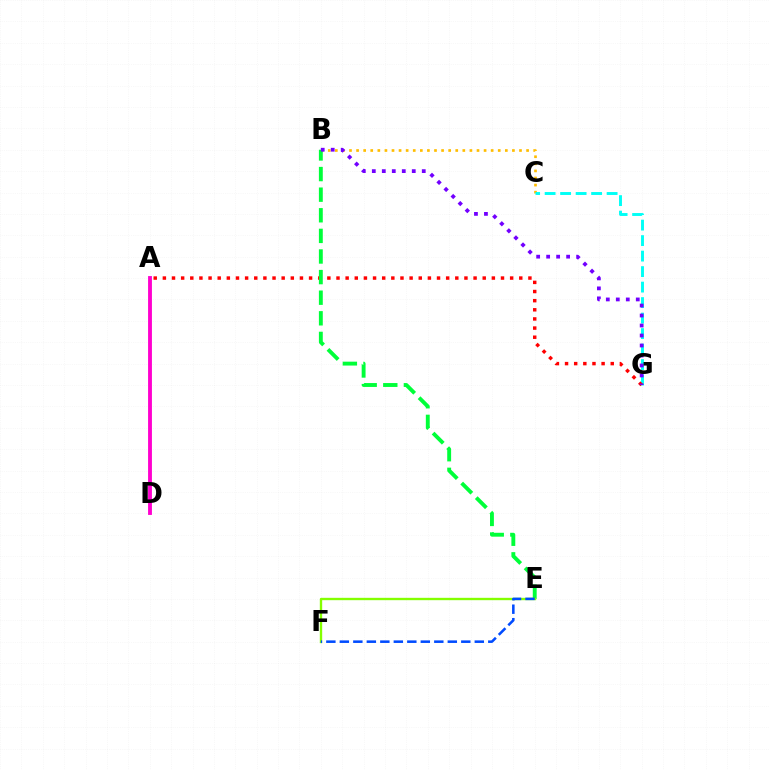{('B', 'C'): [{'color': '#ffbd00', 'line_style': 'dotted', 'thickness': 1.92}], ('C', 'G'): [{'color': '#00fff6', 'line_style': 'dashed', 'thickness': 2.11}], ('A', 'D'): [{'color': '#ff00cf', 'line_style': 'solid', 'thickness': 2.77}], ('A', 'G'): [{'color': '#ff0000', 'line_style': 'dotted', 'thickness': 2.48}], ('B', 'E'): [{'color': '#00ff39', 'line_style': 'dashed', 'thickness': 2.8}], ('B', 'G'): [{'color': '#7200ff', 'line_style': 'dotted', 'thickness': 2.71}], ('E', 'F'): [{'color': '#84ff00', 'line_style': 'solid', 'thickness': 1.7}, {'color': '#004bff', 'line_style': 'dashed', 'thickness': 1.83}]}